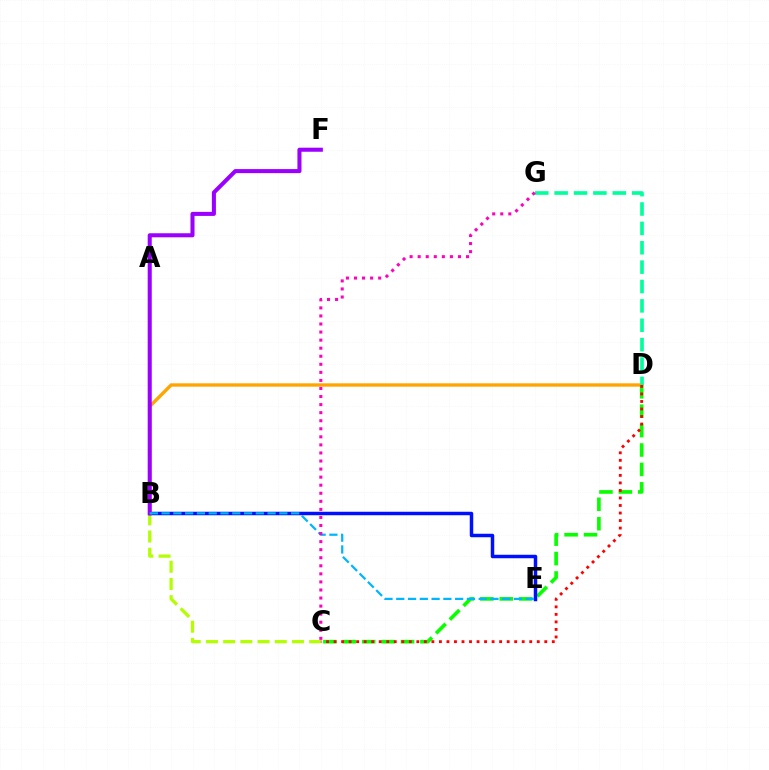{('B', 'C'): [{'color': '#b3ff00', 'line_style': 'dashed', 'thickness': 2.34}], ('C', 'D'): [{'color': '#08ff00', 'line_style': 'dashed', 'thickness': 2.64}, {'color': '#ff0000', 'line_style': 'dotted', 'thickness': 2.04}], ('B', 'E'): [{'color': '#0010ff', 'line_style': 'solid', 'thickness': 2.51}, {'color': '#00b5ff', 'line_style': 'dashed', 'thickness': 1.6}], ('B', 'D'): [{'color': '#ffa500', 'line_style': 'solid', 'thickness': 2.42}], ('D', 'G'): [{'color': '#00ff9d', 'line_style': 'dashed', 'thickness': 2.63}], ('B', 'F'): [{'color': '#9b00ff', 'line_style': 'solid', 'thickness': 2.91}], ('C', 'G'): [{'color': '#ff00bd', 'line_style': 'dotted', 'thickness': 2.19}]}